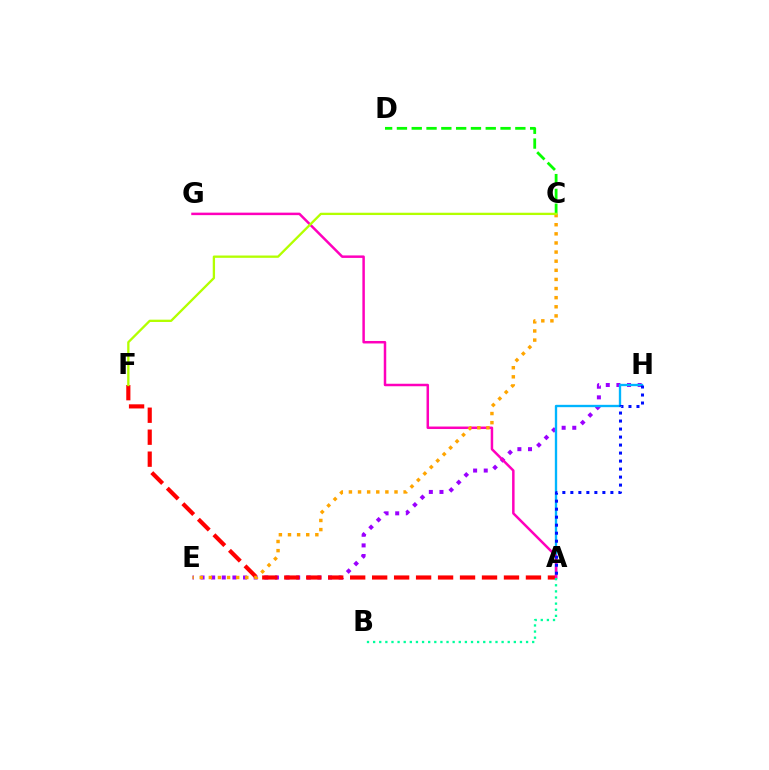{('E', 'H'): [{'color': '#9b00ff', 'line_style': 'dotted', 'thickness': 2.89}], ('A', 'H'): [{'color': '#00b5ff', 'line_style': 'solid', 'thickness': 1.69}, {'color': '#0010ff', 'line_style': 'dotted', 'thickness': 2.18}], ('A', 'F'): [{'color': '#ff0000', 'line_style': 'dashed', 'thickness': 2.98}], ('A', 'G'): [{'color': '#ff00bd', 'line_style': 'solid', 'thickness': 1.79}], ('C', 'D'): [{'color': '#08ff00', 'line_style': 'dashed', 'thickness': 2.01}], ('A', 'B'): [{'color': '#00ff9d', 'line_style': 'dotted', 'thickness': 1.66}], ('C', 'E'): [{'color': '#ffa500', 'line_style': 'dotted', 'thickness': 2.48}], ('C', 'F'): [{'color': '#b3ff00', 'line_style': 'solid', 'thickness': 1.66}]}